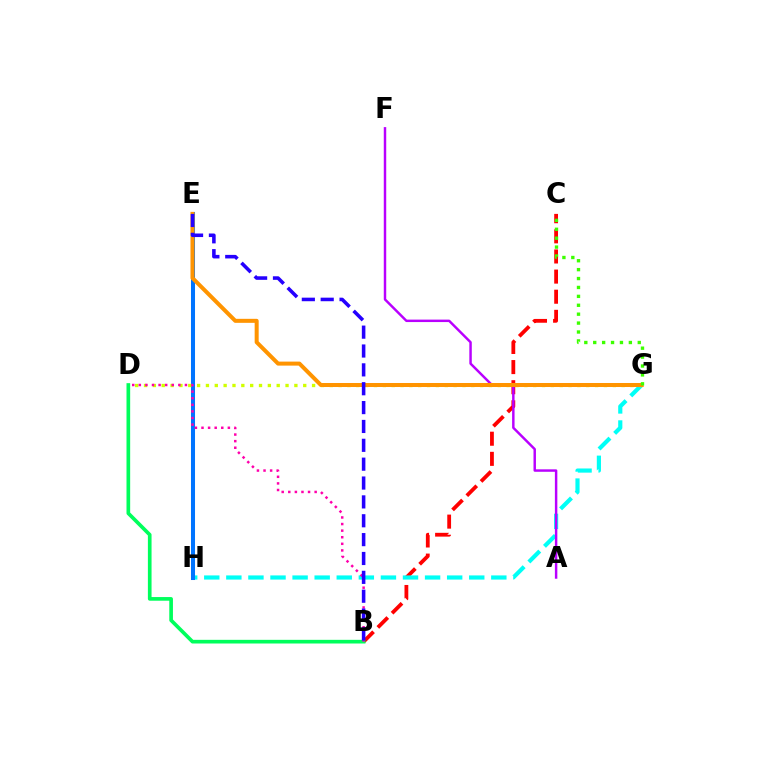{('B', 'C'): [{'color': '#ff0000', 'line_style': 'dashed', 'thickness': 2.73}], ('G', 'H'): [{'color': '#00fff6', 'line_style': 'dashed', 'thickness': 3.0}], ('A', 'F'): [{'color': '#b900ff', 'line_style': 'solid', 'thickness': 1.77}], ('E', 'H'): [{'color': '#0074ff', 'line_style': 'solid', 'thickness': 2.91}], ('D', 'G'): [{'color': '#d1ff00', 'line_style': 'dotted', 'thickness': 2.4}], ('E', 'G'): [{'color': '#ff9400', 'line_style': 'solid', 'thickness': 2.89}], ('B', 'D'): [{'color': '#00ff5c', 'line_style': 'solid', 'thickness': 2.64}, {'color': '#ff00ac', 'line_style': 'dotted', 'thickness': 1.79}], ('C', 'G'): [{'color': '#3dff00', 'line_style': 'dotted', 'thickness': 2.42}], ('B', 'E'): [{'color': '#2500ff', 'line_style': 'dashed', 'thickness': 2.56}]}